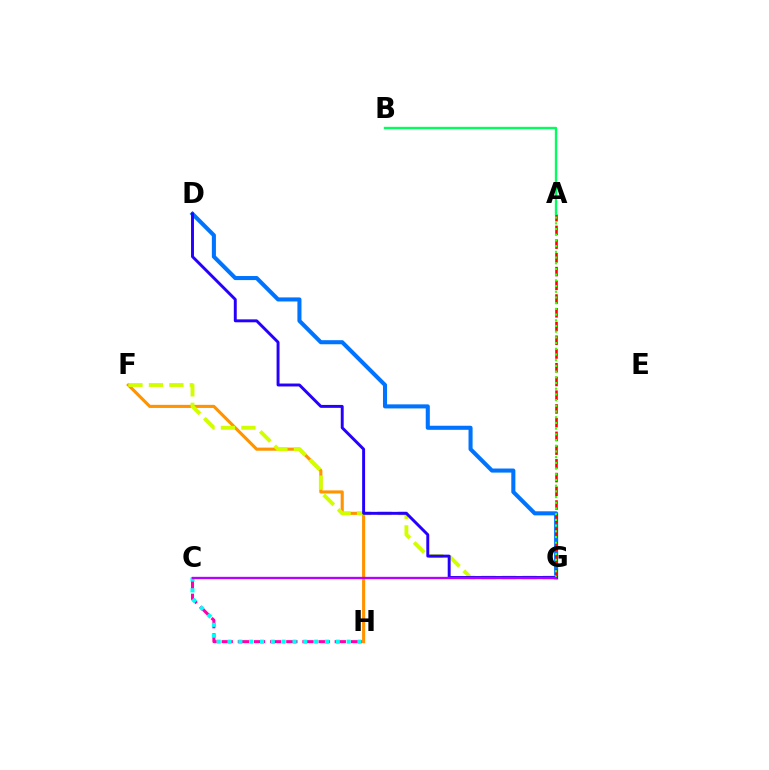{('D', 'G'): [{'color': '#0074ff', 'line_style': 'solid', 'thickness': 2.93}, {'color': '#2500ff', 'line_style': 'solid', 'thickness': 2.11}], ('F', 'H'): [{'color': '#ff9400', 'line_style': 'solid', 'thickness': 2.23}], ('A', 'G'): [{'color': '#ff0000', 'line_style': 'dashed', 'thickness': 1.87}, {'color': '#3dff00', 'line_style': 'dotted', 'thickness': 1.55}], ('C', 'H'): [{'color': '#ff00ac', 'line_style': 'dashed', 'thickness': 2.19}, {'color': '#00fff6', 'line_style': 'dotted', 'thickness': 2.94}], ('A', 'B'): [{'color': '#00ff5c', 'line_style': 'solid', 'thickness': 1.71}], ('F', 'G'): [{'color': '#d1ff00', 'line_style': 'dashed', 'thickness': 2.78}], ('C', 'G'): [{'color': '#b900ff', 'line_style': 'solid', 'thickness': 1.7}]}